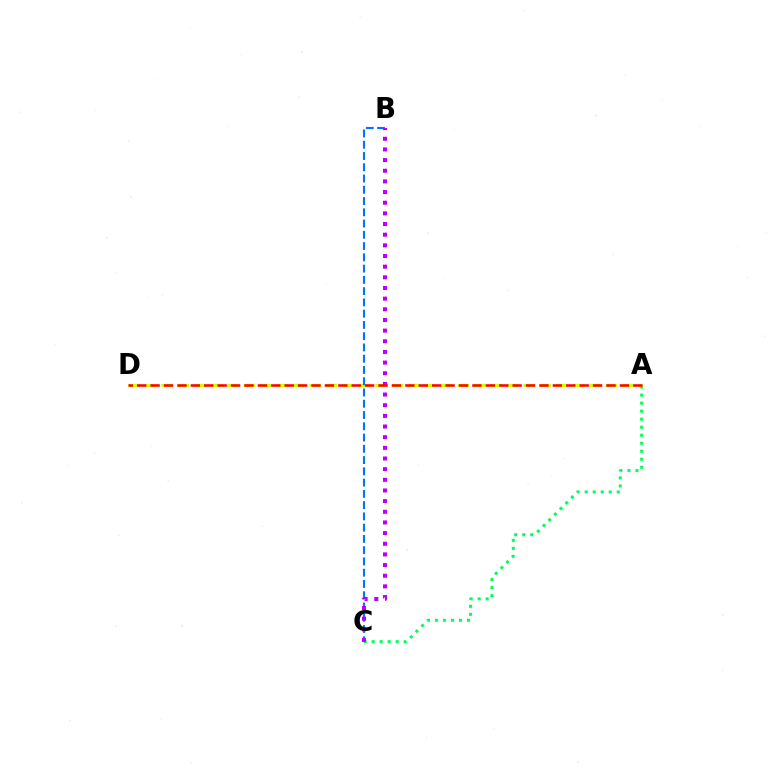{('A', 'C'): [{'color': '#00ff5c', 'line_style': 'dotted', 'thickness': 2.18}], ('A', 'D'): [{'color': '#d1ff00', 'line_style': 'dashed', 'thickness': 2.24}, {'color': '#ff0000', 'line_style': 'dashed', 'thickness': 1.82}], ('B', 'C'): [{'color': '#0074ff', 'line_style': 'dashed', 'thickness': 1.53}, {'color': '#b900ff', 'line_style': 'dotted', 'thickness': 2.9}]}